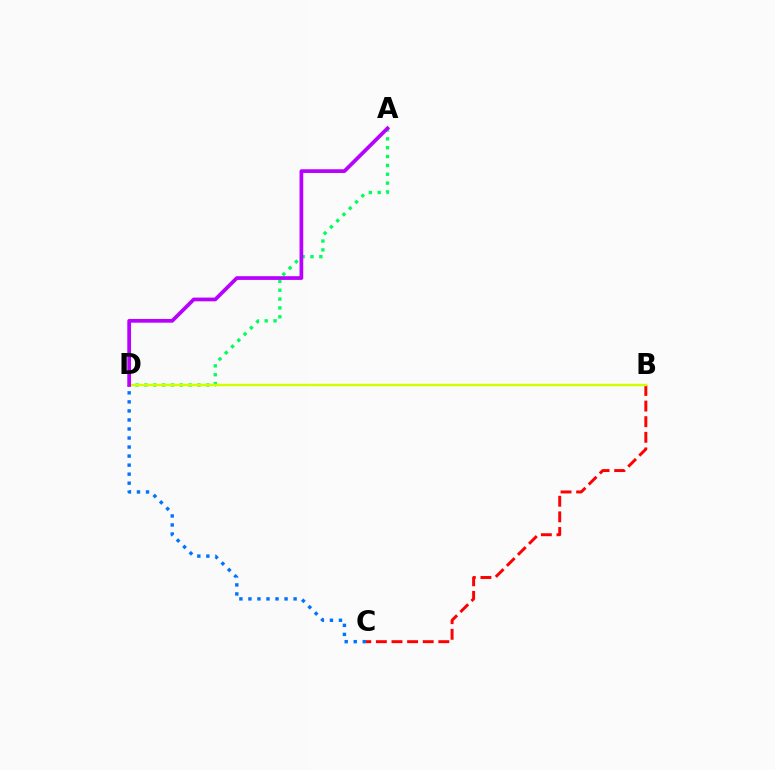{('A', 'D'): [{'color': '#00ff5c', 'line_style': 'dotted', 'thickness': 2.41}, {'color': '#b900ff', 'line_style': 'solid', 'thickness': 2.68}], ('B', 'C'): [{'color': '#ff0000', 'line_style': 'dashed', 'thickness': 2.12}], ('B', 'D'): [{'color': '#d1ff00', 'line_style': 'solid', 'thickness': 1.75}], ('C', 'D'): [{'color': '#0074ff', 'line_style': 'dotted', 'thickness': 2.45}]}